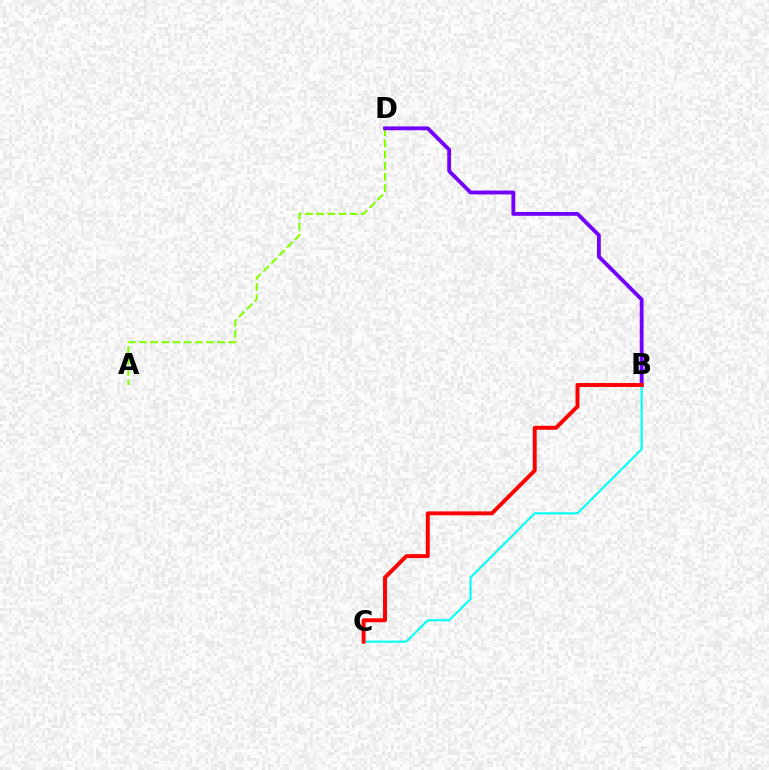{('B', 'C'): [{'color': '#00fff6', 'line_style': 'solid', 'thickness': 1.52}, {'color': '#ff0000', 'line_style': 'solid', 'thickness': 2.82}], ('A', 'D'): [{'color': '#84ff00', 'line_style': 'dashed', 'thickness': 1.52}], ('B', 'D'): [{'color': '#7200ff', 'line_style': 'solid', 'thickness': 2.76}]}